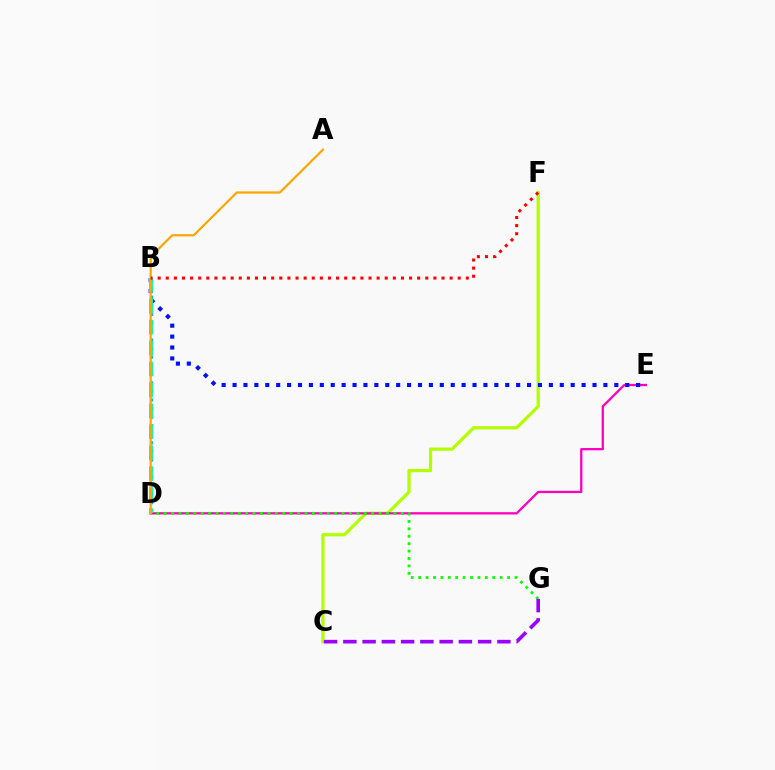{('C', 'F'): [{'color': '#b3ff00', 'line_style': 'solid', 'thickness': 2.33}], ('D', 'E'): [{'color': '#ff00bd', 'line_style': 'solid', 'thickness': 1.65}], ('B', 'E'): [{'color': '#0010ff', 'line_style': 'dotted', 'thickness': 2.96}], ('D', 'G'): [{'color': '#08ff00', 'line_style': 'dotted', 'thickness': 2.01}], ('B', 'D'): [{'color': '#00b5ff', 'line_style': 'dotted', 'thickness': 2.33}, {'color': '#00ff9d', 'line_style': 'dashed', 'thickness': 2.84}], ('A', 'D'): [{'color': '#ffa500', 'line_style': 'solid', 'thickness': 1.58}], ('B', 'F'): [{'color': '#ff0000', 'line_style': 'dotted', 'thickness': 2.2}], ('C', 'G'): [{'color': '#9b00ff', 'line_style': 'dashed', 'thickness': 2.62}]}